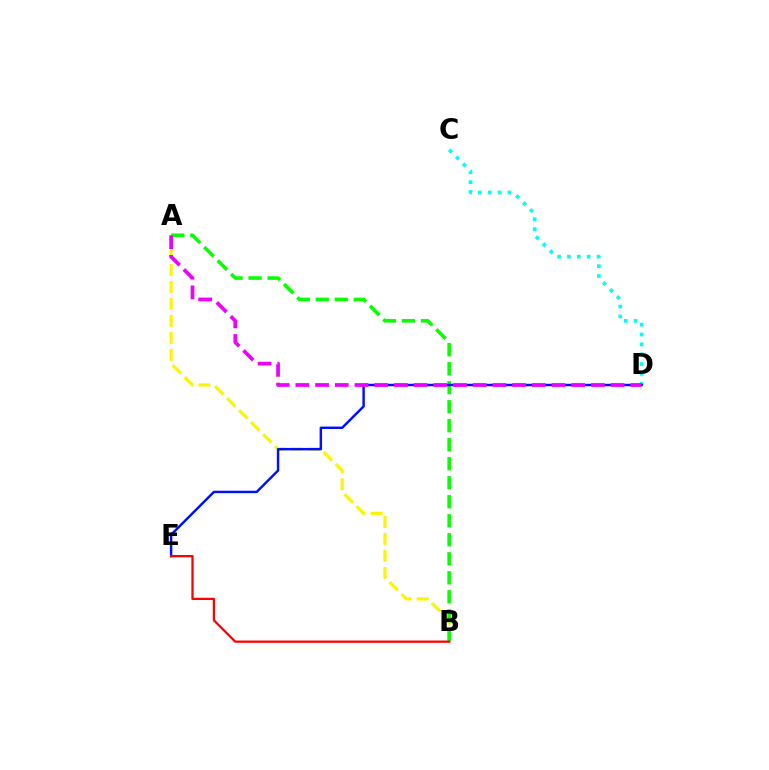{('A', 'B'): [{'color': '#fcf500', 'line_style': 'dashed', 'thickness': 2.31}, {'color': '#08ff00', 'line_style': 'dashed', 'thickness': 2.58}], ('C', 'D'): [{'color': '#00fff6', 'line_style': 'dotted', 'thickness': 2.68}], ('D', 'E'): [{'color': '#0010ff', 'line_style': 'solid', 'thickness': 1.77}], ('A', 'D'): [{'color': '#ee00ff', 'line_style': 'dashed', 'thickness': 2.68}], ('B', 'E'): [{'color': '#ff0000', 'line_style': 'solid', 'thickness': 1.63}]}